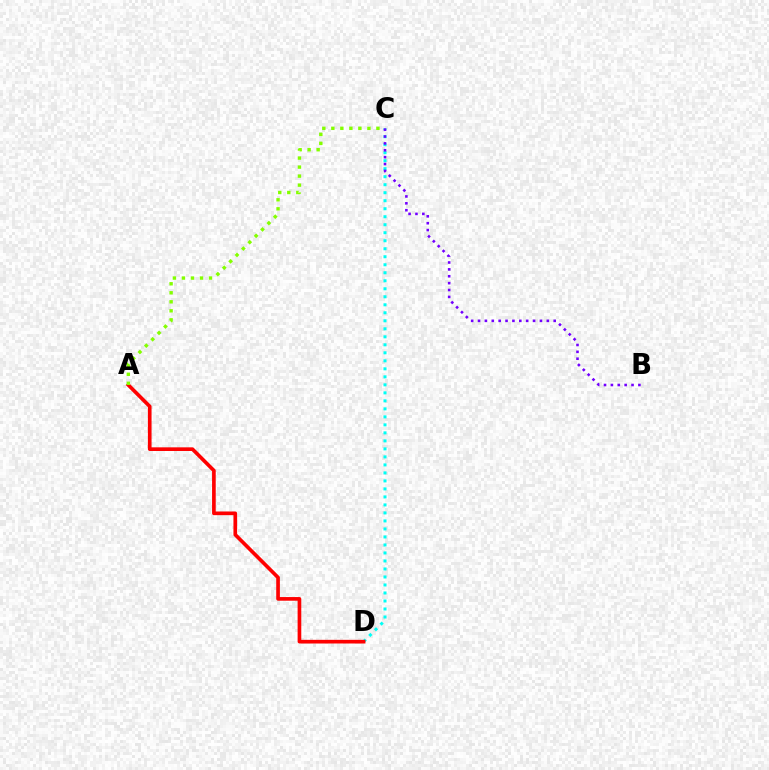{('C', 'D'): [{'color': '#00fff6', 'line_style': 'dotted', 'thickness': 2.18}], ('A', 'D'): [{'color': '#ff0000', 'line_style': 'solid', 'thickness': 2.64}], ('A', 'C'): [{'color': '#84ff00', 'line_style': 'dotted', 'thickness': 2.45}], ('B', 'C'): [{'color': '#7200ff', 'line_style': 'dotted', 'thickness': 1.87}]}